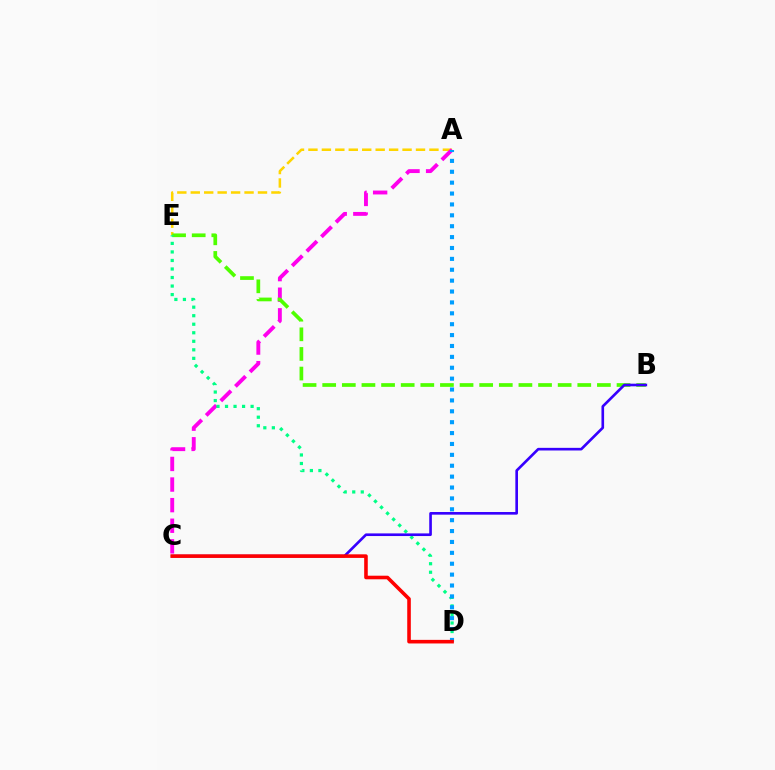{('A', 'E'): [{'color': '#ffd500', 'line_style': 'dashed', 'thickness': 1.83}], ('A', 'C'): [{'color': '#ff00ed', 'line_style': 'dashed', 'thickness': 2.8}], ('B', 'E'): [{'color': '#4fff00', 'line_style': 'dashed', 'thickness': 2.67}], ('D', 'E'): [{'color': '#00ff86', 'line_style': 'dotted', 'thickness': 2.32}], ('A', 'D'): [{'color': '#009eff', 'line_style': 'dotted', 'thickness': 2.96}], ('B', 'C'): [{'color': '#3700ff', 'line_style': 'solid', 'thickness': 1.9}], ('C', 'D'): [{'color': '#ff0000', 'line_style': 'solid', 'thickness': 2.58}]}